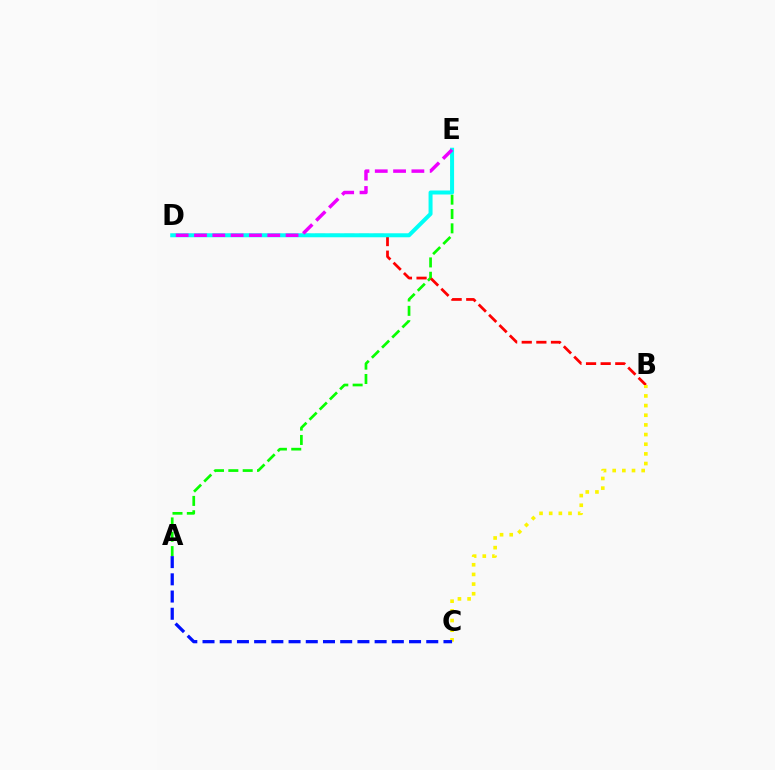{('A', 'E'): [{'color': '#08ff00', 'line_style': 'dashed', 'thickness': 1.95}], ('B', 'D'): [{'color': '#ff0000', 'line_style': 'dashed', 'thickness': 1.99}], ('D', 'E'): [{'color': '#00fff6', 'line_style': 'solid', 'thickness': 2.87}, {'color': '#ee00ff', 'line_style': 'dashed', 'thickness': 2.49}], ('B', 'C'): [{'color': '#fcf500', 'line_style': 'dotted', 'thickness': 2.63}], ('A', 'C'): [{'color': '#0010ff', 'line_style': 'dashed', 'thickness': 2.34}]}